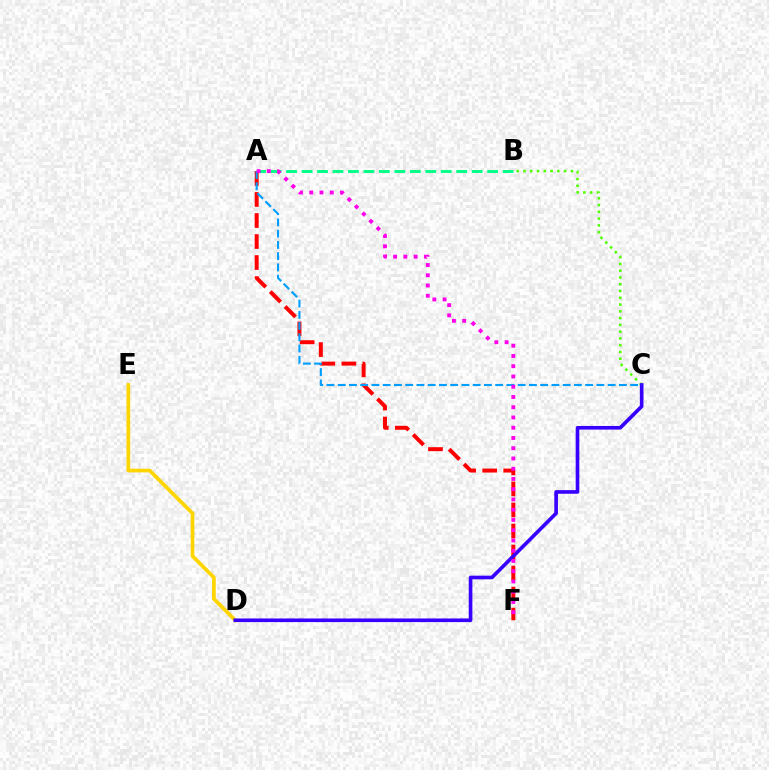{('B', 'C'): [{'color': '#4fff00', 'line_style': 'dotted', 'thickness': 1.84}], ('D', 'E'): [{'color': '#ffd500', 'line_style': 'solid', 'thickness': 2.66}], ('A', 'F'): [{'color': '#ff0000', 'line_style': 'dashed', 'thickness': 2.86}, {'color': '#ff00ed', 'line_style': 'dotted', 'thickness': 2.78}], ('A', 'B'): [{'color': '#00ff86', 'line_style': 'dashed', 'thickness': 2.1}], ('C', 'D'): [{'color': '#3700ff', 'line_style': 'solid', 'thickness': 2.62}], ('A', 'C'): [{'color': '#009eff', 'line_style': 'dashed', 'thickness': 1.53}]}